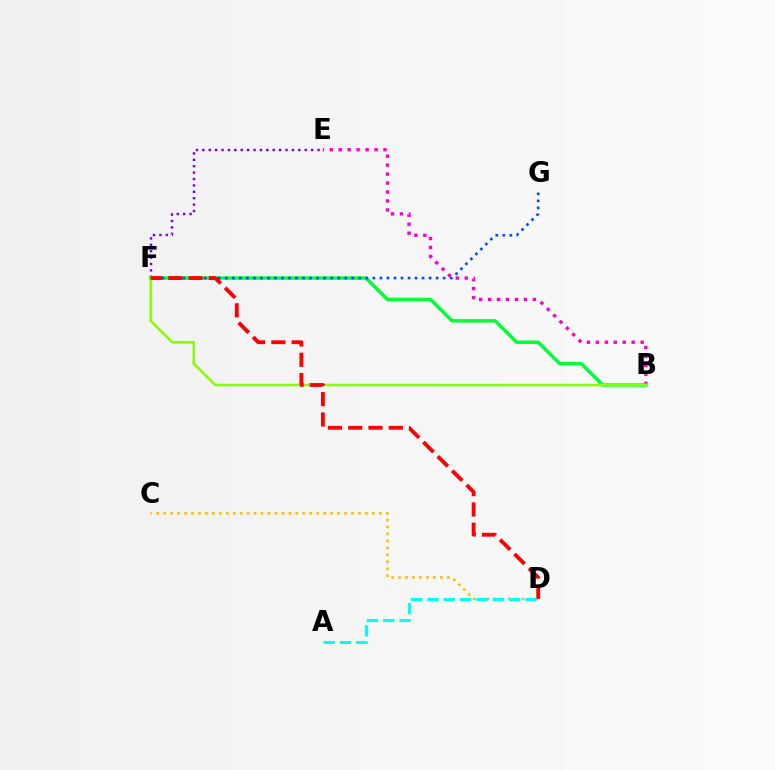{('E', 'F'): [{'color': '#7200ff', 'line_style': 'dotted', 'thickness': 1.74}], ('B', 'E'): [{'color': '#ff00cf', 'line_style': 'dotted', 'thickness': 2.43}], ('B', 'F'): [{'color': '#00ff39', 'line_style': 'solid', 'thickness': 2.5}, {'color': '#84ff00', 'line_style': 'solid', 'thickness': 1.81}], ('F', 'G'): [{'color': '#004bff', 'line_style': 'dotted', 'thickness': 1.91}], ('C', 'D'): [{'color': '#ffbd00', 'line_style': 'dotted', 'thickness': 1.89}], ('D', 'F'): [{'color': '#ff0000', 'line_style': 'dashed', 'thickness': 2.76}], ('A', 'D'): [{'color': '#00fff6', 'line_style': 'dashed', 'thickness': 2.22}]}